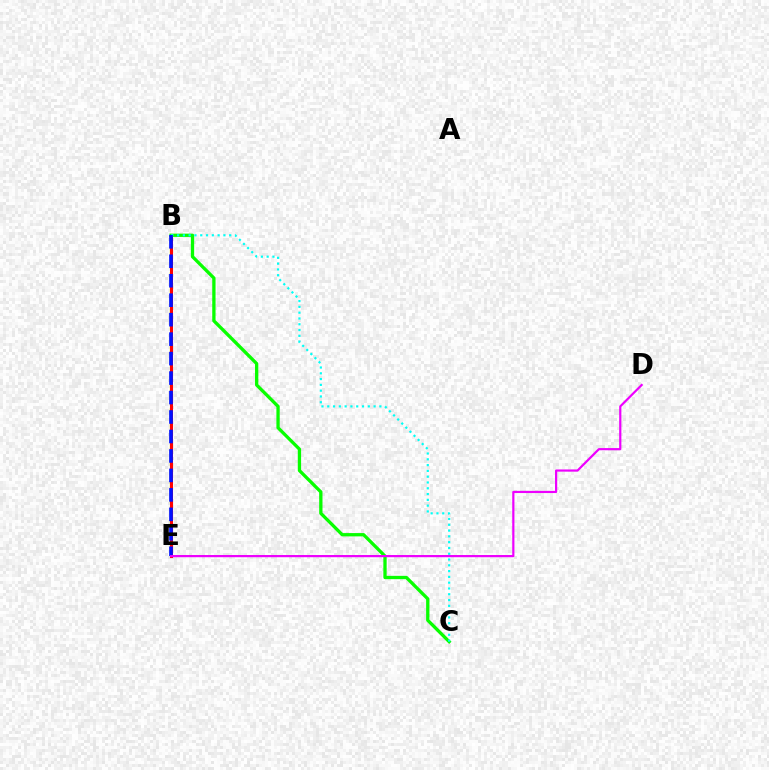{('B', 'E'): [{'color': '#fcf500', 'line_style': 'dashed', 'thickness': 1.68}, {'color': '#ff0000', 'line_style': 'solid', 'thickness': 2.19}, {'color': '#0010ff', 'line_style': 'dashed', 'thickness': 2.64}], ('B', 'C'): [{'color': '#08ff00', 'line_style': 'solid', 'thickness': 2.38}, {'color': '#00fff6', 'line_style': 'dotted', 'thickness': 1.57}], ('D', 'E'): [{'color': '#ee00ff', 'line_style': 'solid', 'thickness': 1.58}]}